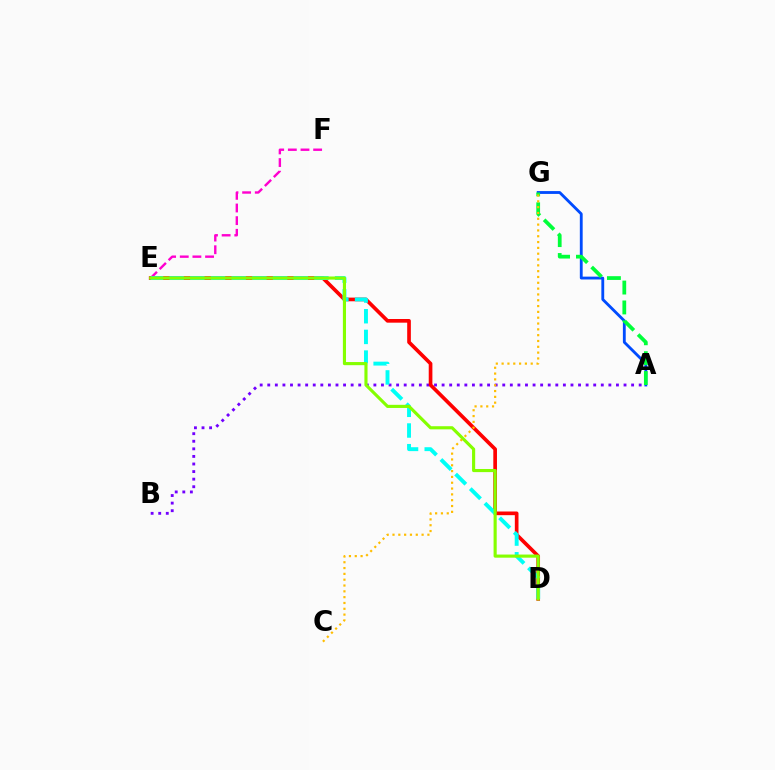{('E', 'F'): [{'color': '#ff00cf', 'line_style': 'dashed', 'thickness': 1.72}], ('A', 'B'): [{'color': '#7200ff', 'line_style': 'dotted', 'thickness': 2.06}], ('D', 'E'): [{'color': '#ff0000', 'line_style': 'solid', 'thickness': 2.64}, {'color': '#00fff6', 'line_style': 'dashed', 'thickness': 2.81}, {'color': '#84ff00', 'line_style': 'solid', 'thickness': 2.25}], ('A', 'G'): [{'color': '#004bff', 'line_style': 'solid', 'thickness': 2.04}, {'color': '#00ff39', 'line_style': 'dashed', 'thickness': 2.7}], ('C', 'G'): [{'color': '#ffbd00', 'line_style': 'dotted', 'thickness': 1.58}]}